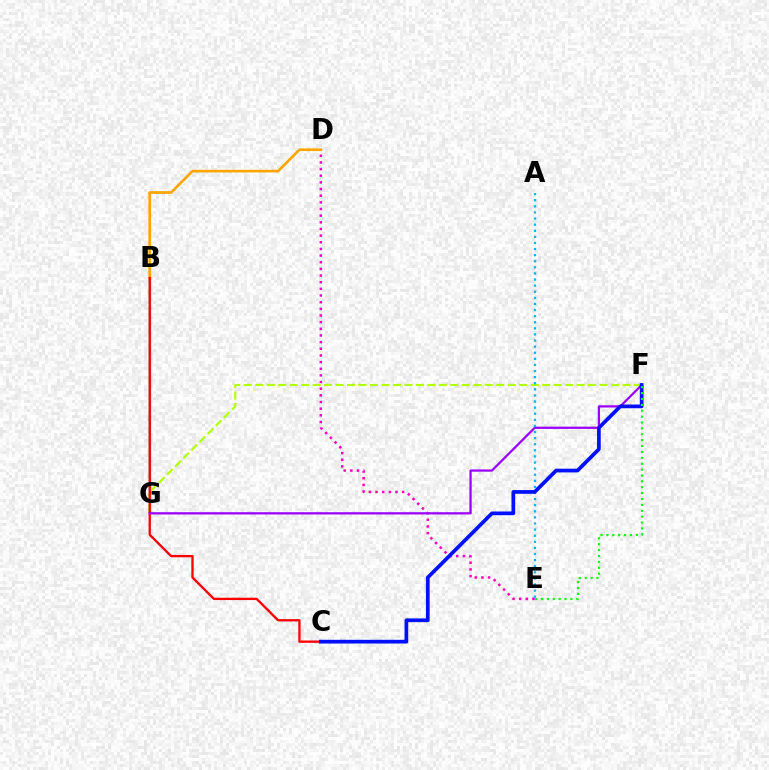{('B', 'G'): [{'color': '#00ff9d', 'line_style': 'solid', 'thickness': 1.74}], ('F', 'G'): [{'color': '#b3ff00', 'line_style': 'dashed', 'thickness': 1.56}, {'color': '#9b00ff', 'line_style': 'solid', 'thickness': 1.62}], ('D', 'E'): [{'color': '#ff00bd', 'line_style': 'dotted', 'thickness': 1.81}], ('B', 'D'): [{'color': '#ffa500', 'line_style': 'solid', 'thickness': 1.92}], ('B', 'C'): [{'color': '#ff0000', 'line_style': 'solid', 'thickness': 1.68}], ('A', 'E'): [{'color': '#00b5ff', 'line_style': 'dotted', 'thickness': 1.66}], ('C', 'F'): [{'color': '#0010ff', 'line_style': 'solid', 'thickness': 2.67}], ('E', 'F'): [{'color': '#08ff00', 'line_style': 'dotted', 'thickness': 1.6}]}